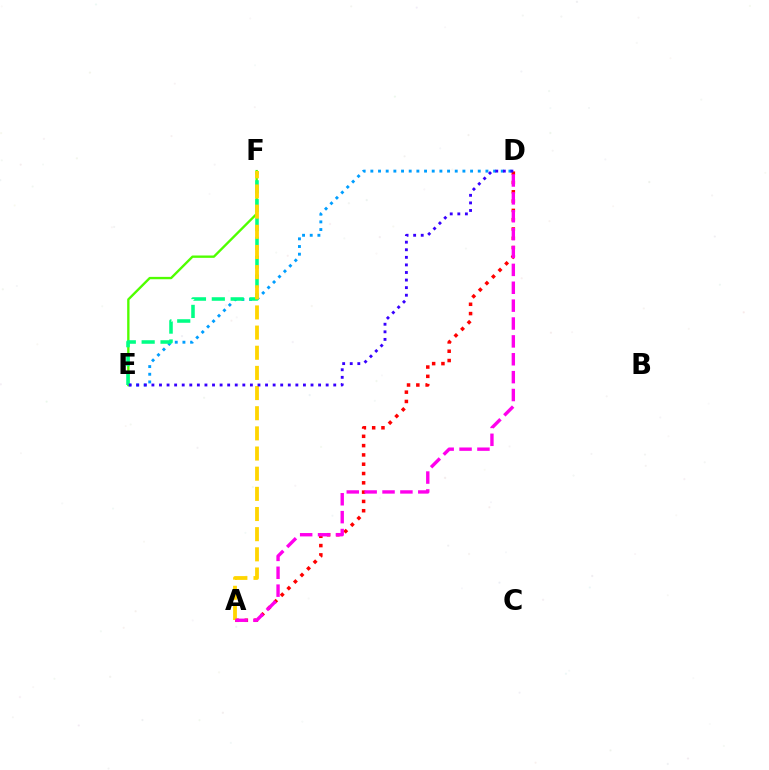{('D', 'E'): [{'color': '#009eff', 'line_style': 'dotted', 'thickness': 2.08}, {'color': '#3700ff', 'line_style': 'dotted', 'thickness': 2.06}], ('E', 'F'): [{'color': '#4fff00', 'line_style': 'solid', 'thickness': 1.7}, {'color': '#00ff86', 'line_style': 'dashed', 'thickness': 2.56}], ('A', 'D'): [{'color': '#ff0000', 'line_style': 'dotted', 'thickness': 2.53}, {'color': '#ff00ed', 'line_style': 'dashed', 'thickness': 2.43}], ('A', 'F'): [{'color': '#ffd500', 'line_style': 'dashed', 'thickness': 2.74}]}